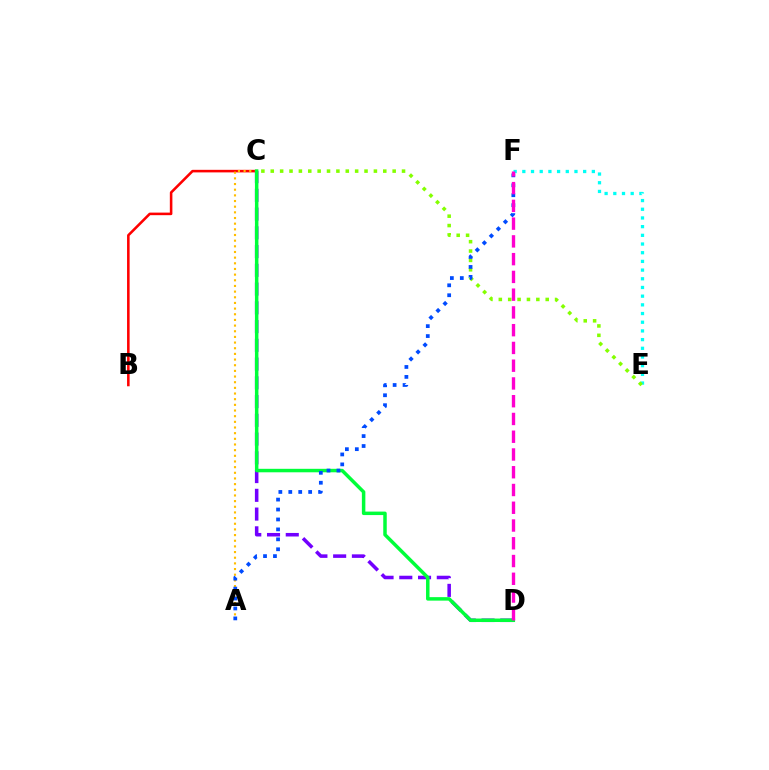{('B', 'C'): [{'color': '#ff0000', 'line_style': 'solid', 'thickness': 1.85}], ('E', 'F'): [{'color': '#00fff6', 'line_style': 'dotted', 'thickness': 2.36}], ('C', 'E'): [{'color': '#84ff00', 'line_style': 'dotted', 'thickness': 2.55}], ('A', 'C'): [{'color': '#ffbd00', 'line_style': 'dotted', 'thickness': 1.54}], ('C', 'D'): [{'color': '#7200ff', 'line_style': 'dashed', 'thickness': 2.55}, {'color': '#00ff39', 'line_style': 'solid', 'thickness': 2.51}], ('A', 'F'): [{'color': '#004bff', 'line_style': 'dotted', 'thickness': 2.7}], ('D', 'F'): [{'color': '#ff00cf', 'line_style': 'dashed', 'thickness': 2.41}]}